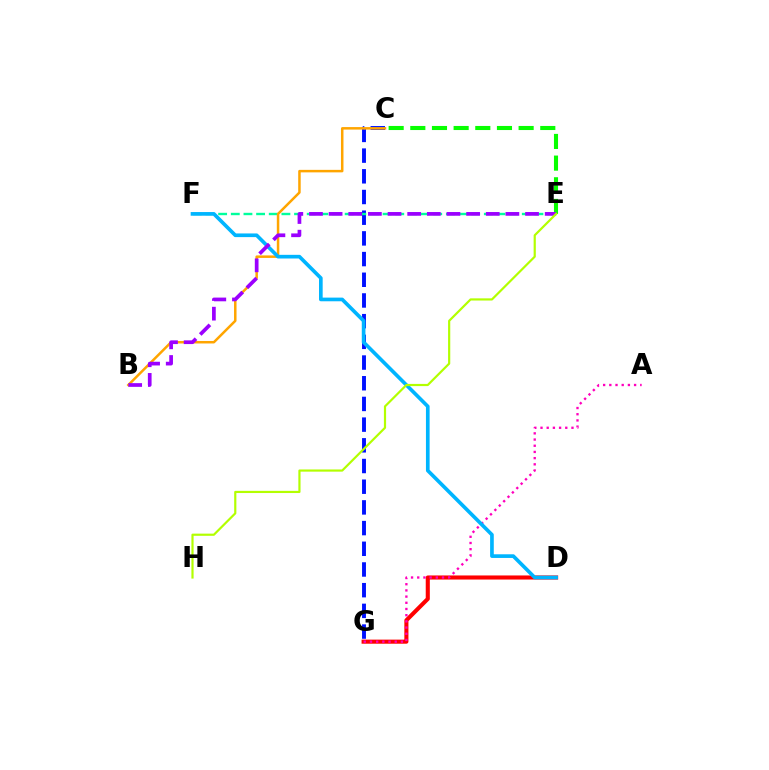{('C', 'G'): [{'color': '#0010ff', 'line_style': 'dashed', 'thickness': 2.81}], ('C', 'E'): [{'color': '#08ff00', 'line_style': 'dashed', 'thickness': 2.94}], ('E', 'F'): [{'color': '#00ff9d', 'line_style': 'dashed', 'thickness': 1.72}], ('D', 'G'): [{'color': '#ff0000', 'line_style': 'solid', 'thickness': 2.94}], ('B', 'C'): [{'color': '#ffa500', 'line_style': 'solid', 'thickness': 1.8}], ('A', 'G'): [{'color': '#ff00bd', 'line_style': 'dotted', 'thickness': 1.68}], ('D', 'F'): [{'color': '#00b5ff', 'line_style': 'solid', 'thickness': 2.64}], ('B', 'E'): [{'color': '#9b00ff', 'line_style': 'dashed', 'thickness': 2.67}], ('E', 'H'): [{'color': '#b3ff00', 'line_style': 'solid', 'thickness': 1.57}]}